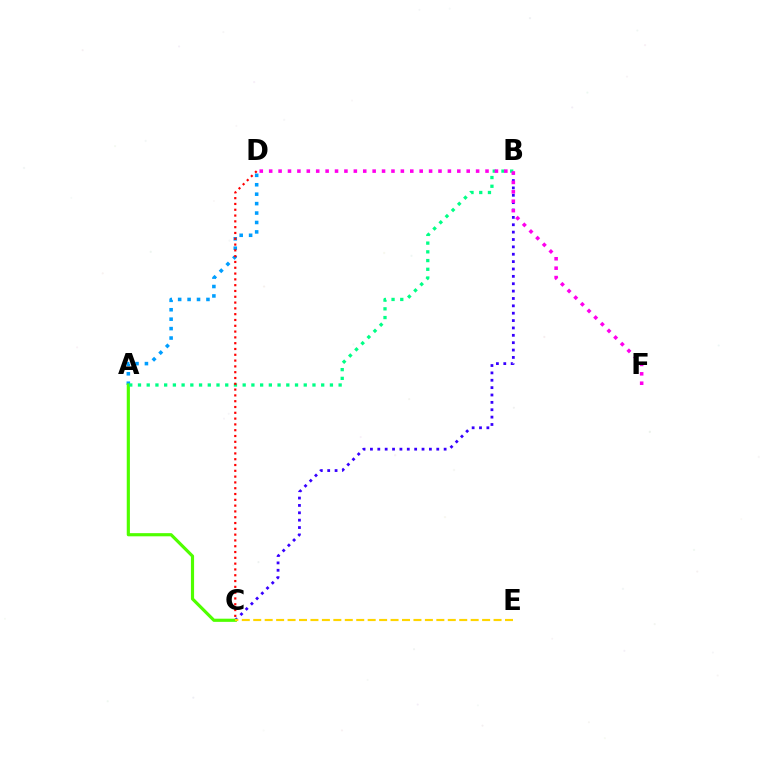{('B', 'C'): [{'color': '#3700ff', 'line_style': 'dotted', 'thickness': 2.0}], ('A', 'D'): [{'color': '#009eff', 'line_style': 'dotted', 'thickness': 2.56}], ('A', 'C'): [{'color': '#4fff00', 'line_style': 'solid', 'thickness': 2.28}], ('A', 'B'): [{'color': '#00ff86', 'line_style': 'dotted', 'thickness': 2.37}], ('D', 'F'): [{'color': '#ff00ed', 'line_style': 'dotted', 'thickness': 2.56}], ('C', 'E'): [{'color': '#ffd500', 'line_style': 'dashed', 'thickness': 1.55}], ('C', 'D'): [{'color': '#ff0000', 'line_style': 'dotted', 'thickness': 1.58}]}